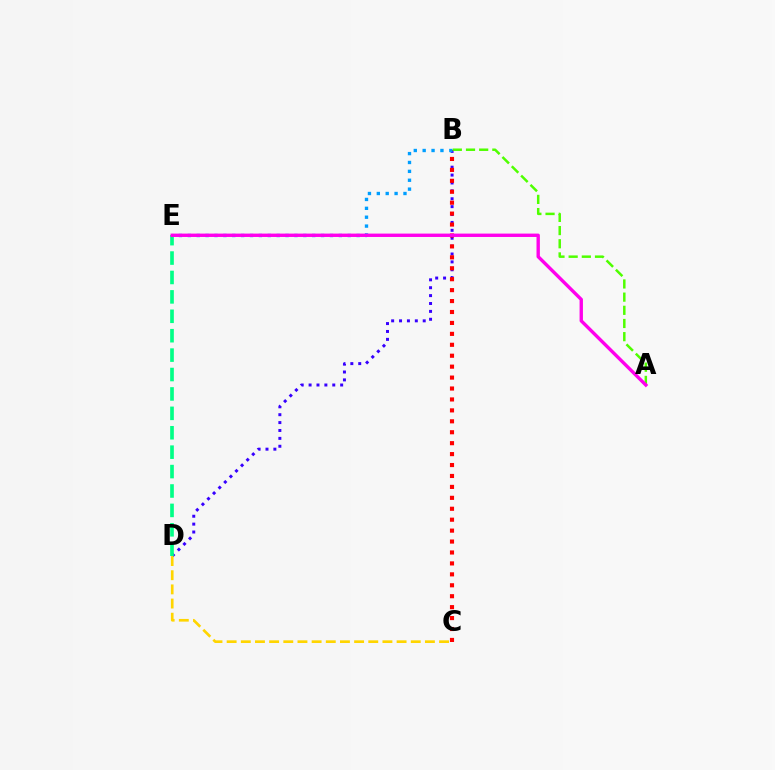{('B', 'D'): [{'color': '#3700ff', 'line_style': 'dotted', 'thickness': 2.14}], ('B', 'E'): [{'color': '#009eff', 'line_style': 'dotted', 'thickness': 2.41}], ('C', 'D'): [{'color': '#ffd500', 'line_style': 'dashed', 'thickness': 1.92}], ('D', 'E'): [{'color': '#00ff86', 'line_style': 'dashed', 'thickness': 2.64}], ('A', 'B'): [{'color': '#4fff00', 'line_style': 'dashed', 'thickness': 1.79}], ('B', 'C'): [{'color': '#ff0000', 'line_style': 'dotted', 'thickness': 2.97}], ('A', 'E'): [{'color': '#ff00ed', 'line_style': 'solid', 'thickness': 2.43}]}